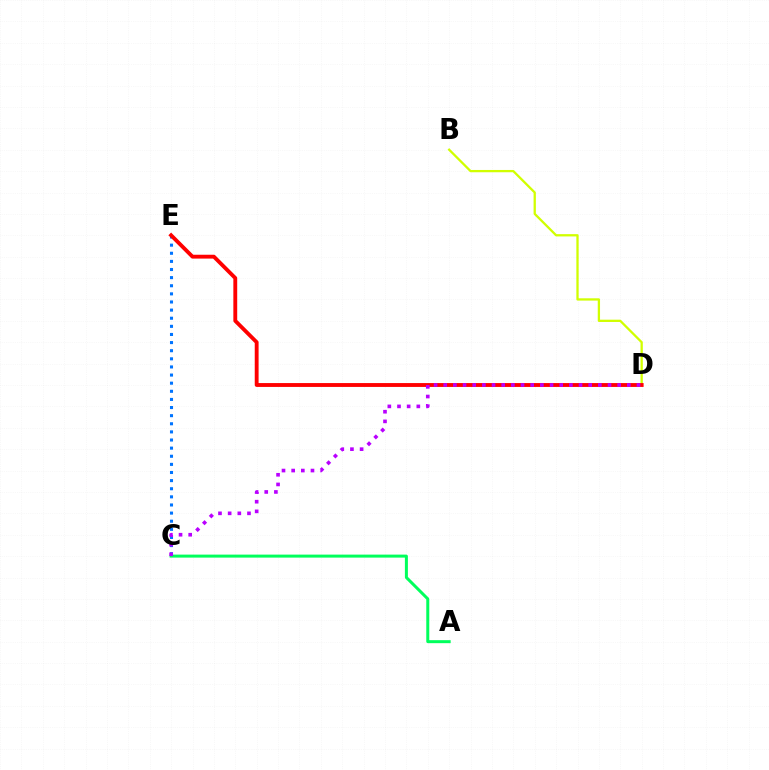{('A', 'C'): [{'color': '#00ff5c', 'line_style': 'solid', 'thickness': 2.16}], ('C', 'E'): [{'color': '#0074ff', 'line_style': 'dotted', 'thickness': 2.21}], ('B', 'D'): [{'color': '#d1ff00', 'line_style': 'solid', 'thickness': 1.65}], ('D', 'E'): [{'color': '#ff0000', 'line_style': 'solid', 'thickness': 2.78}], ('C', 'D'): [{'color': '#b900ff', 'line_style': 'dotted', 'thickness': 2.63}]}